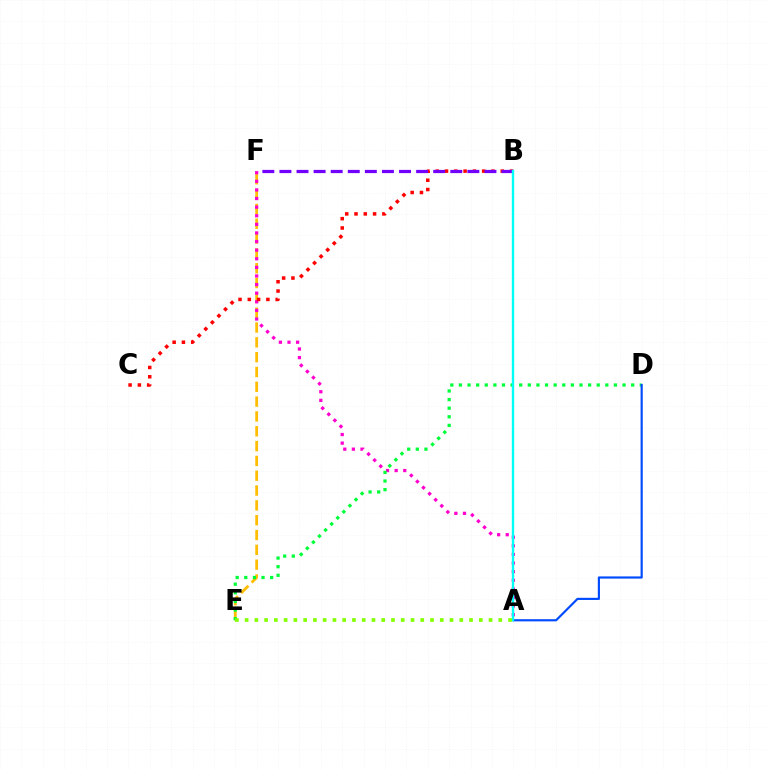{('E', 'F'): [{'color': '#ffbd00', 'line_style': 'dashed', 'thickness': 2.01}], ('A', 'F'): [{'color': '#ff00cf', 'line_style': 'dotted', 'thickness': 2.34}], ('B', 'C'): [{'color': '#ff0000', 'line_style': 'dotted', 'thickness': 2.52}], ('B', 'F'): [{'color': '#7200ff', 'line_style': 'dashed', 'thickness': 2.32}], ('D', 'E'): [{'color': '#00ff39', 'line_style': 'dotted', 'thickness': 2.34}], ('A', 'D'): [{'color': '#004bff', 'line_style': 'solid', 'thickness': 1.56}], ('A', 'B'): [{'color': '#00fff6', 'line_style': 'solid', 'thickness': 1.69}], ('A', 'E'): [{'color': '#84ff00', 'line_style': 'dotted', 'thickness': 2.65}]}